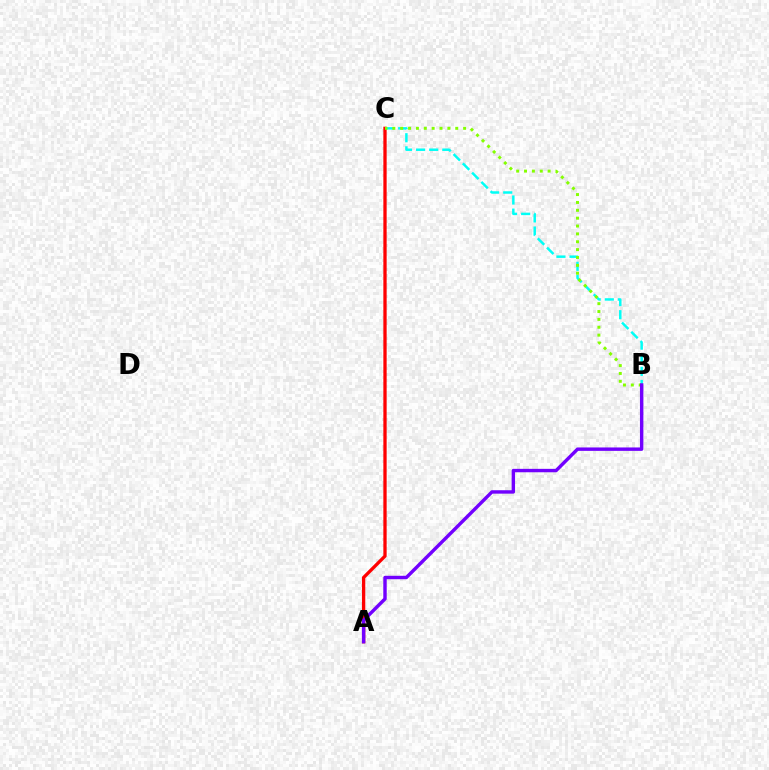{('B', 'C'): [{'color': '#00fff6', 'line_style': 'dashed', 'thickness': 1.78}, {'color': '#84ff00', 'line_style': 'dotted', 'thickness': 2.14}], ('A', 'C'): [{'color': '#ff0000', 'line_style': 'solid', 'thickness': 2.37}], ('A', 'B'): [{'color': '#7200ff', 'line_style': 'solid', 'thickness': 2.46}]}